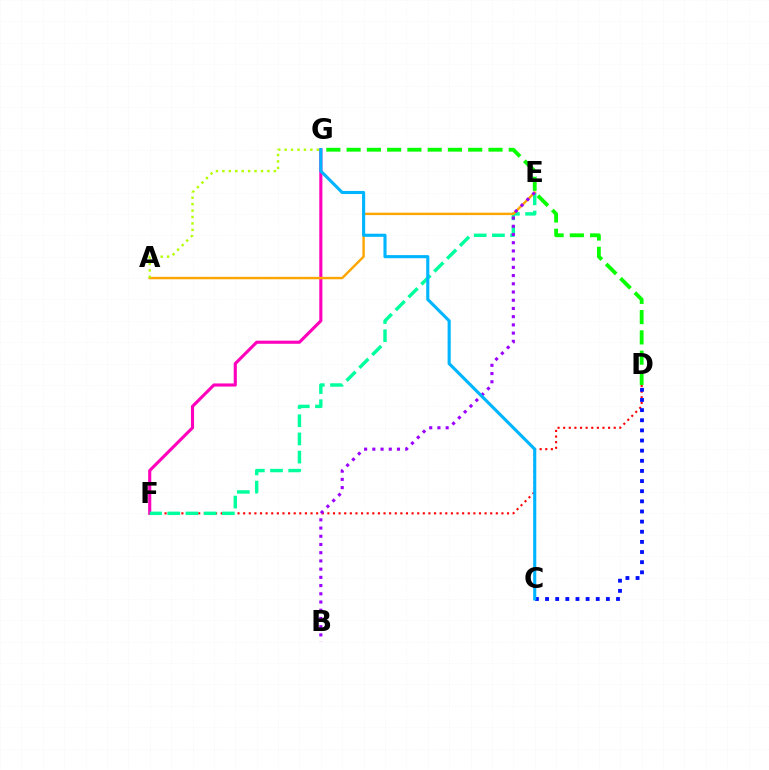{('F', 'G'): [{'color': '#ff00bd', 'line_style': 'solid', 'thickness': 2.24}], ('D', 'F'): [{'color': '#ff0000', 'line_style': 'dotted', 'thickness': 1.53}], ('C', 'D'): [{'color': '#0010ff', 'line_style': 'dotted', 'thickness': 2.75}], ('E', 'F'): [{'color': '#00ff9d', 'line_style': 'dashed', 'thickness': 2.47}], ('A', 'E'): [{'color': '#ffa500', 'line_style': 'solid', 'thickness': 1.73}], ('B', 'E'): [{'color': '#9b00ff', 'line_style': 'dotted', 'thickness': 2.23}], ('D', 'G'): [{'color': '#08ff00', 'line_style': 'dashed', 'thickness': 2.75}], ('C', 'G'): [{'color': '#00b5ff', 'line_style': 'solid', 'thickness': 2.25}], ('A', 'G'): [{'color': '#b3ff00', 'line_style': 'dotted', 'thickness': 1.75}]}